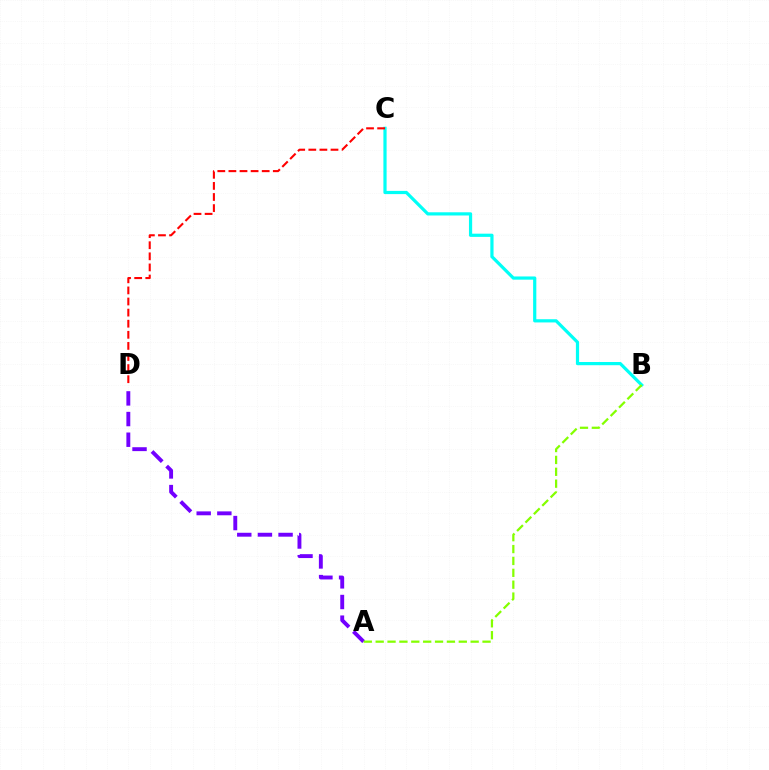{('B', 'C'): [{'color': '#00fff6', 'line_style': 'solid', 'thickness': 2.31}], ('A', 'D'): [{'color': '#7200ff', 'line_style': 'dashed', 'thickness': 2.81}], ('C', 'D'): [{'color': '#ff0000', 'line_style': 'dashed', 'thickness': 1.51}], ('A', 'B'): [{'color': '#84ff00', 'line_style': 'dashed', 'thickness': 1.61}]}